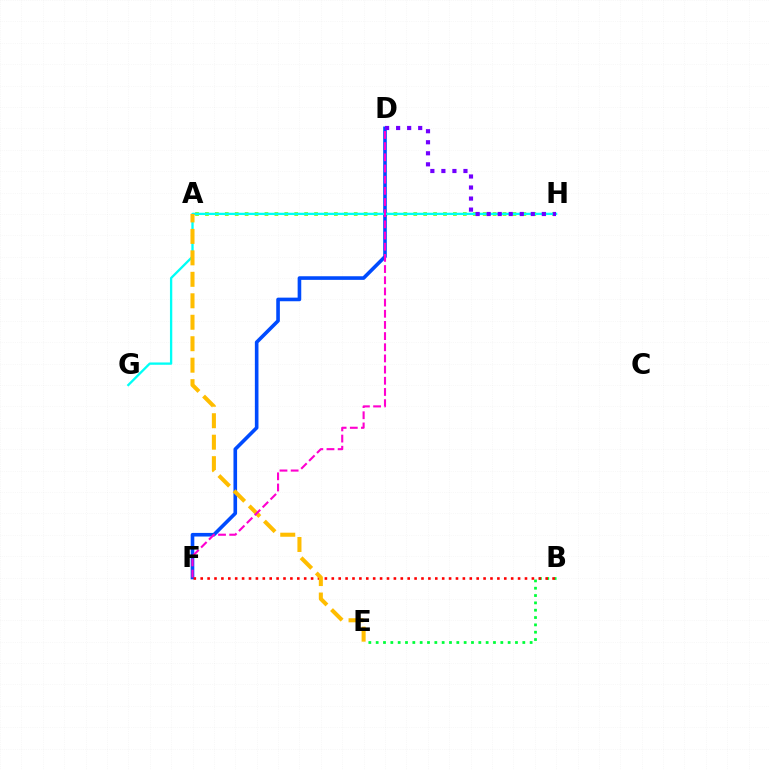{('A', 'H'): [{'color': '#84ff00', 'line_style': 'dotted', 'thickness': 2.7}], ('D', 'F'): [{'color': '#004bff', 'line_style': 'solid', 'thickness': 2.6}, {'color': '#ff00cf', 'line_style': 'dashed', 'thickness': 1.52}], ('B', 'E'): [{'color': '#00ff39', 'line_style': 'dotted', 'thickness': 1.99}], ('G', 'H'): [{'color': '#00fff6', 'line_style': 'solid', 'thickness': 1.67}], ('B', 'F'): [{'color': '#ff0000', 'line_style': 'dotted', 'thickness': 1.87}], ('A', 'E'): [{'color': '#ffbd00', 'line_style': 'dashed', 'thickness': 2.92}], ('D', 'H'): [{'color': '#7200ff', 'line_style': 'dotted', 'thickness': 3.0}]}